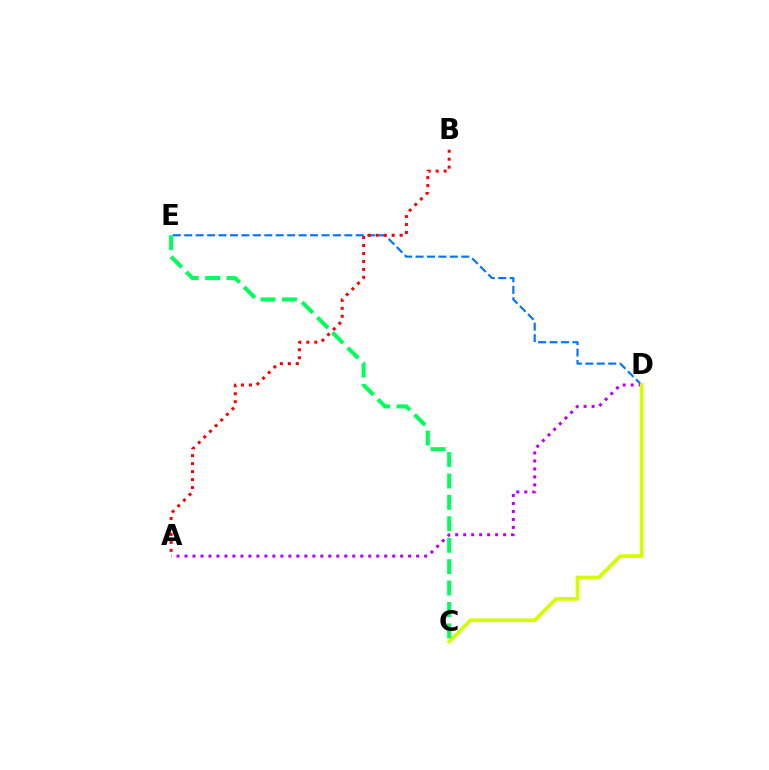{('D', 'E'): [{'color': '#0074ff', 'line_style': 'dashed', 'thickness': 1.55}], ('C', 'E'): [{'color': '#00ff5c', 'line_style': 'dashed', 'thickness': 2.91}], ('A', 'D'): [{'color': '#b900ff', 'line_style': 'dotted', 'thickness': 2.17}], ('C', 'D'): [{'color': '#d1ff00', 'line_style': 'solid', 'thickness': 2.65}], ('A', 'B'): [{'color': '#ff0000', 'line_style': 'dotted', 'thickness': 2.16}]}